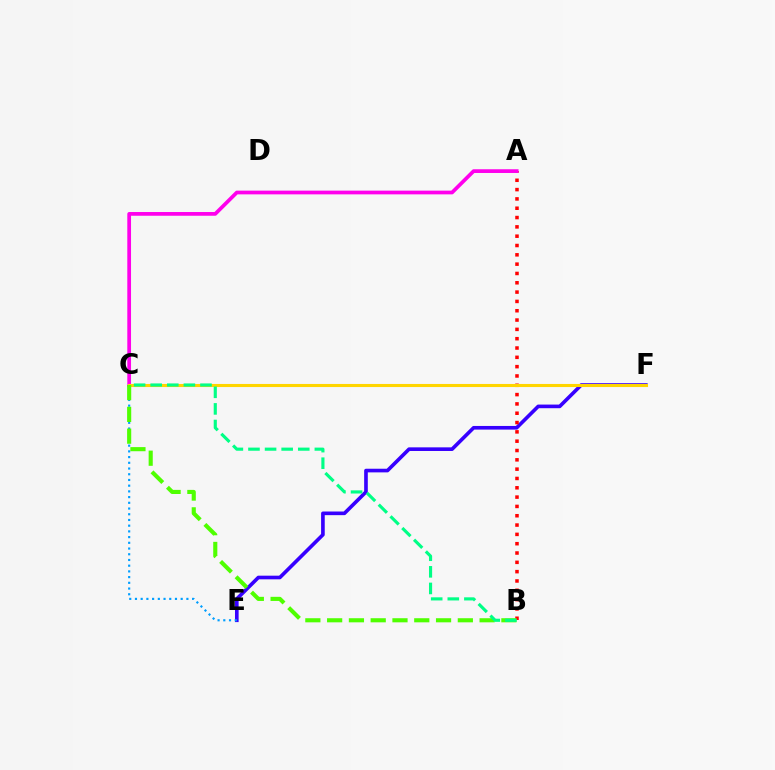{('E', 'F'): [{'color': '#3700ff', 'line_style': 'solid', 'thickness': 2.62}], ('A', 'B'): [{'color': '#ff0000', 'line_style': 'dotted', 'thickness': 2.53}], ('A', 'C'): [{'color': '#ff00ed', 'line_style': 'solid', 'thickness': 2.68}], ('C', 'F'): [{'color': '#ffd500', 'line_style': 'solid', 'thickness': 2.22}], ('C', 'E'): [{'color': '#009eff', 'line_style': 'dotted', 'thickness': 1.55}], ('B', 'C'): [{'color': '#4fff00', 'line_style': 'dashed', 'thickness': 2.96}, {'color': '#00ff86', 'line_style': 'dashed', 'thickness': 2.25}]}